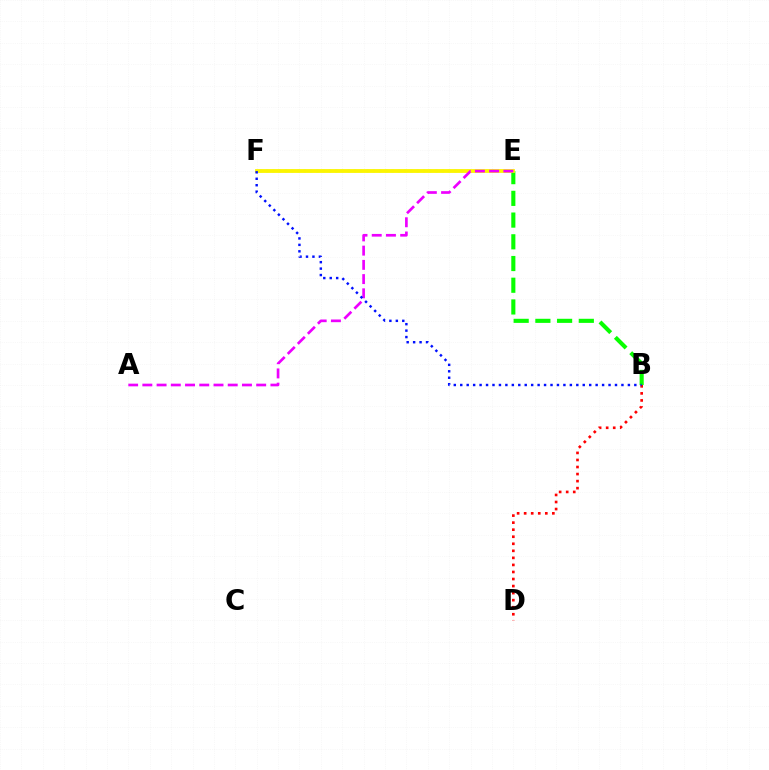{('B', 'D'): [{'color': '#ff0000', 'line_style': 'dotted', 'thickness': 1.91}], ('E', 'F'): [{'color': '#00fff6', 'line_style': 'dotted', 'thickness': 1.7}, {'color': '#fcf500', 'line_style': 'solid', 'thickness': 2.74}], ('B', 'E'): [{'color': '#08ff00', 'line_style': 'dashed', 'thickness': 2.95}], ('A', 'E'): [{'color': '#ee00ff', 'line_style': 'dashed', 'thickness': 1.93}], ('B', 'F'): [{'color': '#0010ff', 'line_style': 'dotted', 'thickness': 1.75}]}